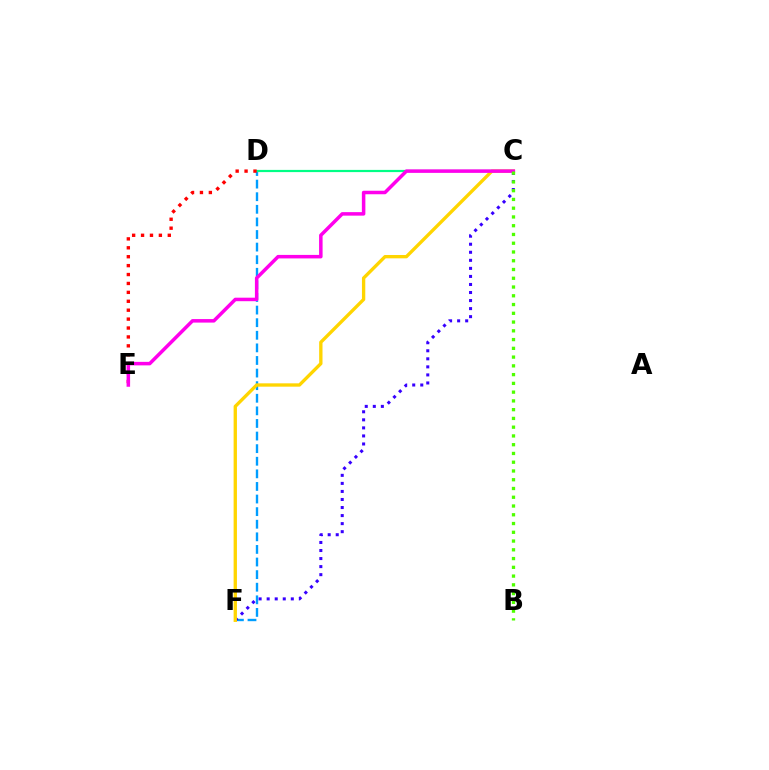{('D', 'F'): [{'color': '#009eff', 'line_style': 'dashed', 'thickness': 1.71}], ('C', 'D'): [{'color': '#00ff86', 'line_style': 'solid', 'thickness': 1.59}], ('D', 'E'): [{'color': '#ff0000', 'line_style': 'dotted', 'thickness': 2.42}], ('C', 'F'): [{'color': '#3700ff', 'line_style': 'dotted', 'thickness': 2.19}, {'color': '#ffd500', 'line_style': 'solid', 'thickness': 2.4}], ('C', 'E'): [{'color': '#ff00ed', 'line_style': 'solid', 'thickness': 2.53}], ('B', 'C'): [{'color': '#4fff00', 'line_style': 'dotted', 'thickness': 2.38}]}